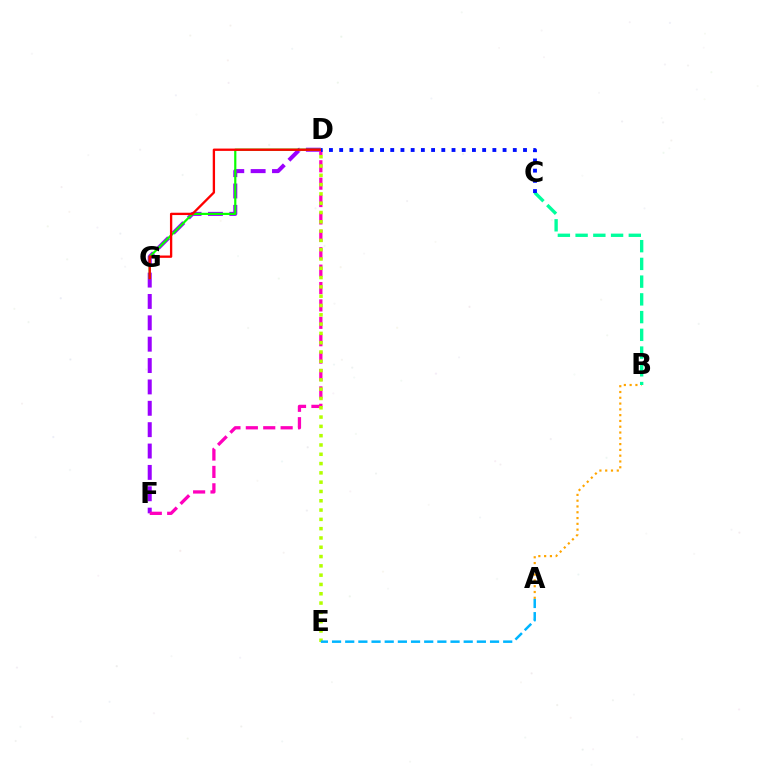{('A', 'B'): [{'color': '#ffa500', 'line_style': 'dotted', 'thickness': 1.57}], ('D', 'F'): [{'color': '#9b00ff', 'line_style': 'dashed', 'thickness': 2.9}, {'color': '#ff00bd', 'line_style': 'dashed', 'thickness': 2.36}], ('B', 'C'): [{'color': '#00ff9d', 'line_style': 'dashed', 'thickness': 2.41}], ('D', 'G'): [{'color': '#08ff00', 'line_style': 'solid', 'thickness': 1.57}, {'color': '#ff0000', 'line_style': 'solid', 'thickness': 1.67}], ('D', 'E'): [{'color': '#b3ff00', 'line_style': 'dotted', 'thickness': 2.53}], ('A', 'E'): [{'color': '#00b5ff', 'line_style': 'dashed', 'thickness': 1.79}], ('C', 'D'): [{'color': '#0010ff', 'line_style': 'dotted', 'thickness': 2.77}]}